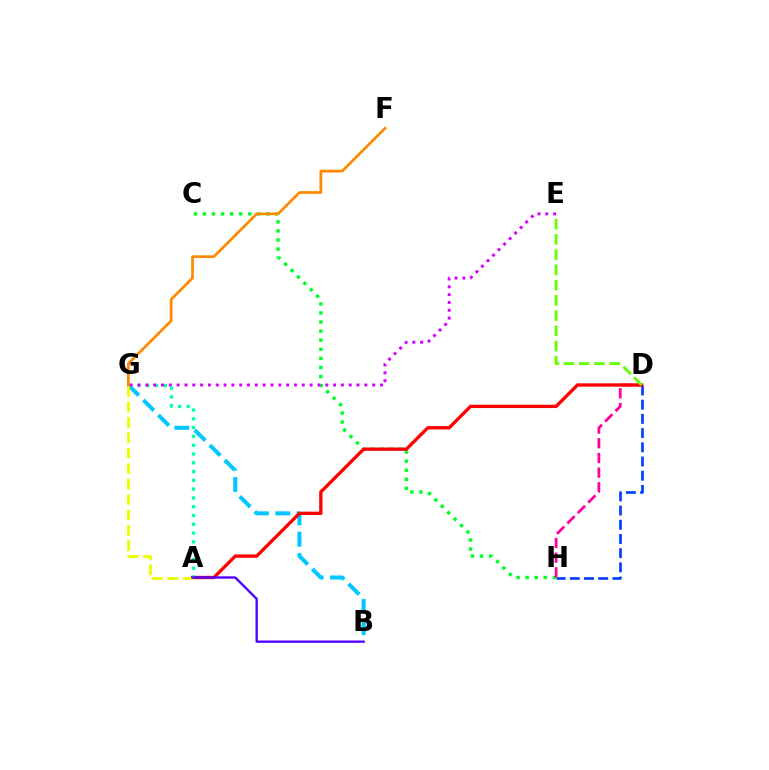{('D', 'H'): [{'color': '#003fff', 'line_style': 'dashed', 'thickness': 1.93}, {'color': '#ff00a0', 'line_style': 'dashed', 'thickness': 2.0}], ('C', 'H'): [{'color': '#00ff27', 'line_style': 'dotted', 'thickness': 2.46}], ('B', 'G'): [{'color': '#00c7ff', 'line_style': 'dashed', 'thickness': 2.89}], ('A', 'D'): [{'color': '#ff0000', 'line_style': 'solid', 'thickness': 2.4}], ('A', 'G'): [{'color': '#00ffaf', 'line_style': 'dotted', 'thickness': 2.39}, {'color': '#eeff00', 'line_style': 'dashed', 'thickness': 2.09}], ('F', 'G'): [{'color': '#ff8800', 'line_style': 'solid', 'thickness': 1.96}], ('D', 'E'): [{'color': '#66ff00', 'line_style': 'dashed', 'thickness': 2.07}], ('A', 'B'): [{'color': '#4f00ff', 'line_style': 'solid', 'thickness': 1.69}], ('E', 'G'): [{'color': '#d600ff', 'line_style': 'dotted', 'thickness': 2.13}]}